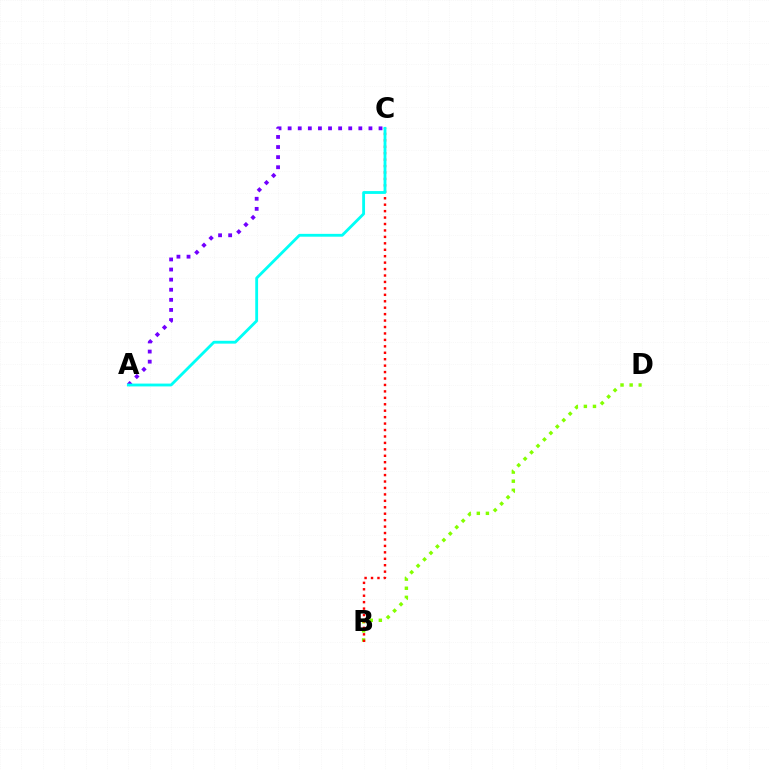{('B', 'D'): [{'color': '#84ff00', 'line_style': 'dotted', 'thickness': 2.47}], ('A', 'C'): [{'color': '#7200ff', 'line_style': 'dotted', 'thickness': 2.74}, {'color': '#00fff6', 'line_style': 'solid', 'thickness': 2.04}], ('B', 'C'): [{'color': '#ff0000', 'line_style': 'dotted', 'thickness': 1.75}]}